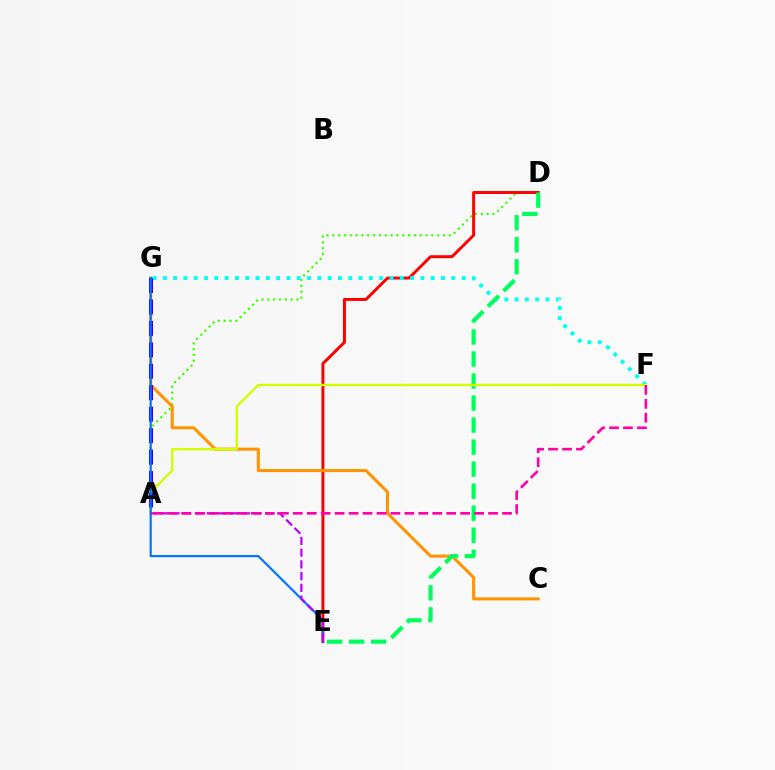{('A', 'D'): [{'color': '#3dff00', 'line_style': 'dotted', 'thickness': 1.58}], ('D', 'E'): [{'color': '#ff0000', 'line_style': 'solid', 'thickness': 2.12}, {'color': '#00ff5c', 'line_style': 'dashed', 'thickness': 2.99}], ('F', 'G'): [{'color': '#00fff6', 'line_style': 'dotted', 'thickness': 2.8}], ('C', 'G'): [{'color': '#ff9400', 'line_style': 'solid', 'thickness': 2.18}], ('A', 'F'): [{'color': '#d1ff00', 'line_style': 'solid', 'thickness': 1.69}, {'color': '#ff00ac', 'line_style': 'dashed', 'thickness': 1.9}], ('A', 'G'): [{'color': '#2500ff', 'line_style': 'dashed', 'thickness': 2.91}], ('E', 'G'): [{'color': '#0074ff', 'line_style': 'solid', 'thickness': 1.56}], ('A', 'E'): [{'color': '#b900ff', 'line_style': 'dashed', 'thickness': 1.59}]}